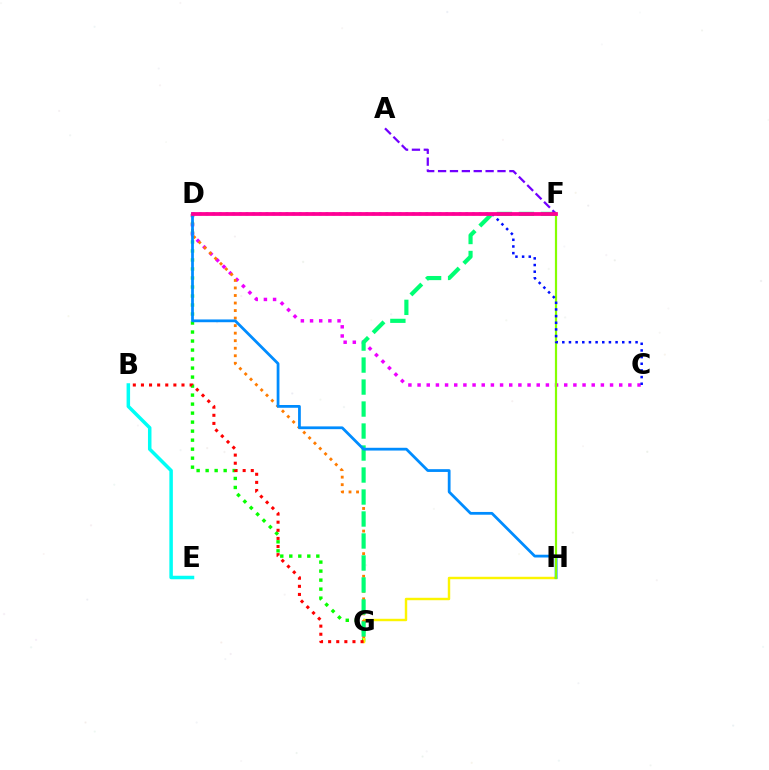{('D', 'G'): [{'color': '#08ff00', 'line_style': 'dotted', 'thickness': 2.45}, {'color': '#ff7c00', 'line_style': 'dotted', 'thickness': 2.05}], ('G', 'H'): [{'color': '#fcf500', 'line_style': 'solid', 'thickness': 1.75}], ('C', 'D'): [{'color': '#ee00ff', 'line_style': 'dotted', 'thickness': 2.49}, {'color': '#0010ff', 'line_style': 'dotted', 'thickness': 1.81}], ('F', 'G'): [{'color': '#00ff74', 'line_style': 'dashed', 'thickness': 2.99}], ('B', 'G'): [{'color': '#ff0000', 'line_style': 'dotted', 'thickness': 2.2}], ('A', 'F'): [{'color': '#7200ff', 'line_style': 'dashed', 'thickness': 1.61}], ('B', 'E'): [{'color': '#00fff6', 'line_style': 'solid', 'thickness': 2.52}], ('D', 'H'): [{'color': '#008cff', 'line_style': 'solid', 'thickness': 1.99}], ('F', 'H'): [{'color': '#84ff00', 'line_style': 'solid', 'thickness': 1.59}], ('D', 'F'): [{'color': '#ff0094', 'line_style': 'solid', 'thickness': 2.71}]}